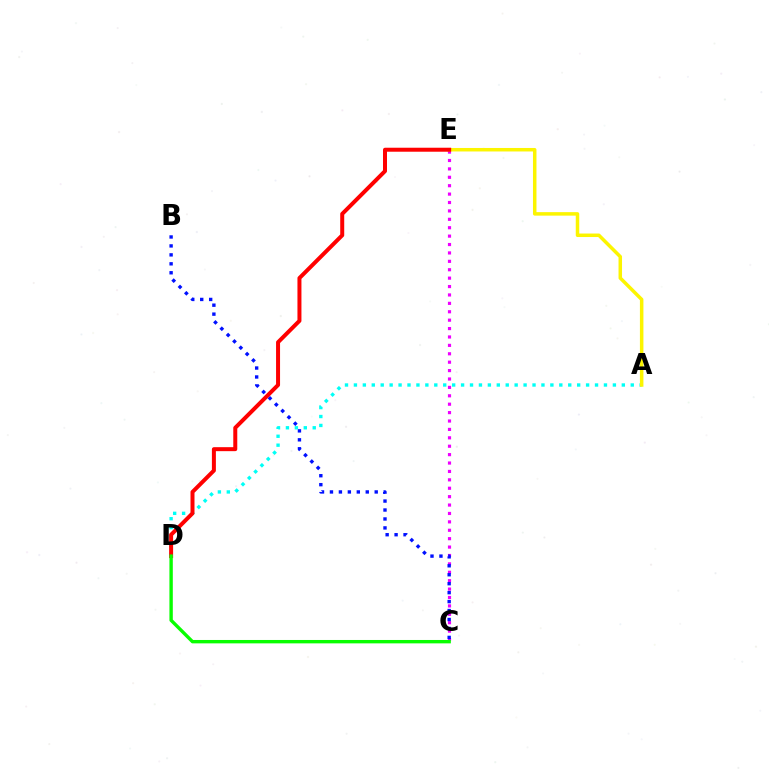{('C', 'E'): [{'color': '#ee00ff', 'line_style': 'dotted', 'thickness': 2.28}], ('B', 'C'): [{'color': '#0010ff', 'line_style': 'dotted', 'thickness': 2.43}], ('A', 'D'): [{'color': '#00fff6', 'line_style': 'dotted', 'thickness': 2.43}], ('A', 'E'): [{'color': '#fcf500', 'line_style': 'solid', 'thickness': 2.52}], ('D', 'E'): [{'color': '#ff0000', 'line_style': 'solid', 'thickness': 2.87}], ('C', 'D'): [{'color': '#08ff00', 'line_style': 'solid', 'thickness': 2.44}]}